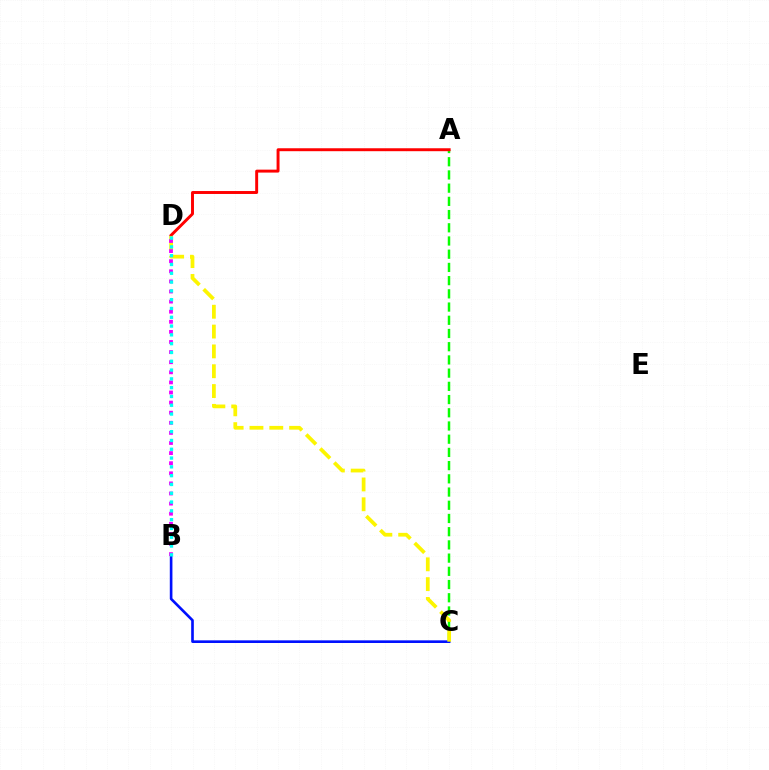{('A', 'C'): [{'color': '#08ff00', 'line_style': 'dashed', 'thickness': 1.79}], ('B', 'C'): [{'color': '#0010ff', 'line_style': 'solid', 'thickness': 1.9}], ('A', 'D'): [{'color': '#ff0000', 'line_style': 'solid', 'thickness': 2.12}], ('C', 'D'): [{'color': '#fcf500', 'line_style': 'dashed', 'thickness': 2.69}], ('B', 'D'): [{'color': '#ee00ff', 'line_style': 'dotted', 'thickness': 2.74}, {'color': '#00fff6', 'line_style': 'dotted', 'thickness': 2.39}]}